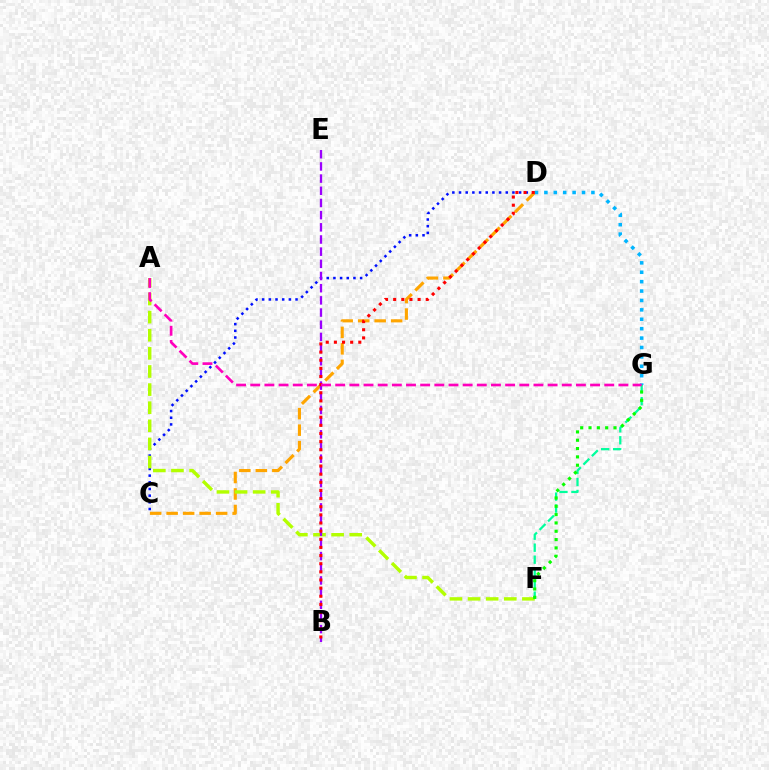{('C', 'D'): [{'color': '#0010ff', 'line_style': 'dotted', 'thickness': 1.81}, {'color': '#ffa500', 'line_style': 'dashed', 'thickness': 2.24}], ('D', 'G'): [{'color': '#00b5ff', 'line_style': 'dotted', 'thickness': 2.56}], ('A', 'F'): [{'color': '#b3ff00', 'line_style': 'dashed', 'thickness': 2.46}], ('F', 'G'): [{'color': '#00ff9d', 'line_style': 'dashed', 'thickness': 1.63}, {'color': '#08ff00', 'line_style': 'dotted', 'thickness': 2.26}], ('B', 'E'): [{'color': '#9b00ff', 'line_style': 'dashed', 'thickness': 1.65}], ('B', 'D'): [{'color': '#ff0000', 'line_style': 'dotted', 'thickness': 2.21}], ('A', 'G'): [{'color': '#ff00bd', 'line_style': 'dashed', 'thickness': 1.92}]}